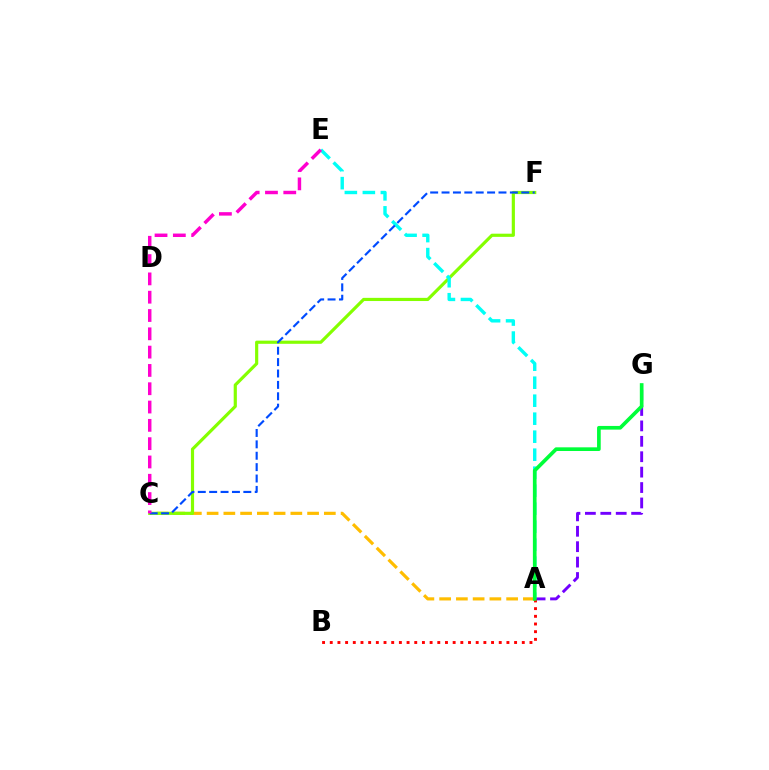{('A', 'C'): [{'color': '#ffbd00', 'line_style': 'dashed', 'thickness': 2.28}], ('C', 'F'): [{'color': '#84ff00', 'line_style': 'solid', 'thickness': 2.28}, {'color': '#004bff', 'line_style': 'dashed', 'thickness': 1.55}], ('A', 'G'): [{'color': '#7200ff', 'line_style': 'dashed', 'thickness': 2.09}, {'color': '#00ff39', 'line_style': 'solid', 'thickness': 2.65}], ('A', 'E'): [{'color': '#00fff6', 'line_style': 'dashed', 'thickness': 2.44}], ('A', 'B'): [{'color': '#ff0000', 'line_style': 'dotted', 'thickness': 2.09}], ('C', 'E'): [{'color': '#ff00cf', 'line_style': 'dashed', 'thickness': 2.49}]}